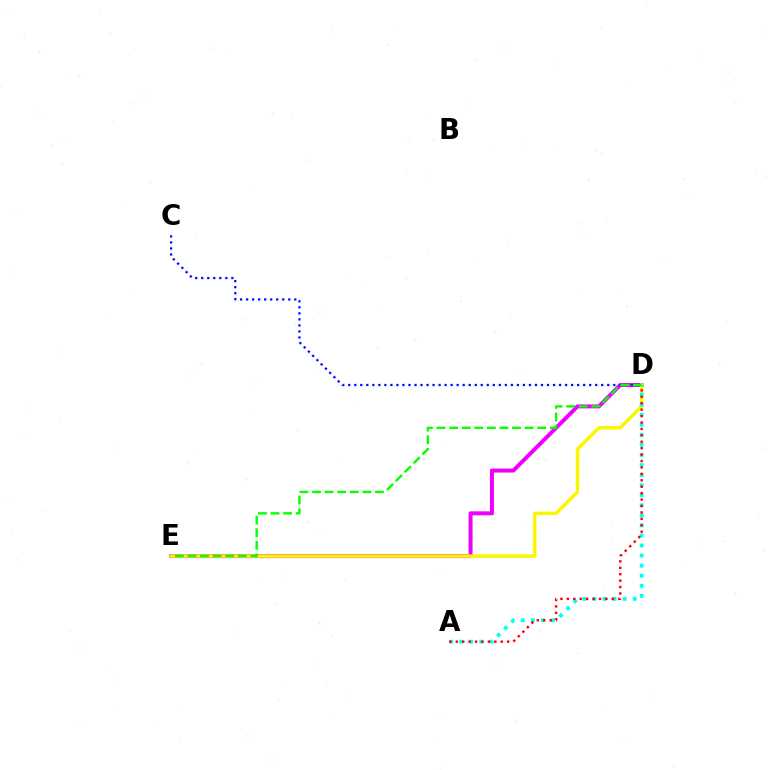{('D', 'E'): [{'color': '#ee00ff', 'line_style': 'solid', 'thickness': 2.87}, {'color': '#fcf500', 'line_style': 'solid', 'thickness': 2.5}, {'color': '#08ff00', 'line_style': 'dashed', 'thickness': 1.71}], ('C', 'D'): [{'color': '#0010ff', 'line_style': 'dotted', 'thickness': 1.64}], ('A', 'D'): [{'color': '#00fff6', 'line_style': 'dotted', 'thickness': 2.73}, {'color': '#ff0000', 'line_style': 'dotted', 'thickness': 1.75}]}